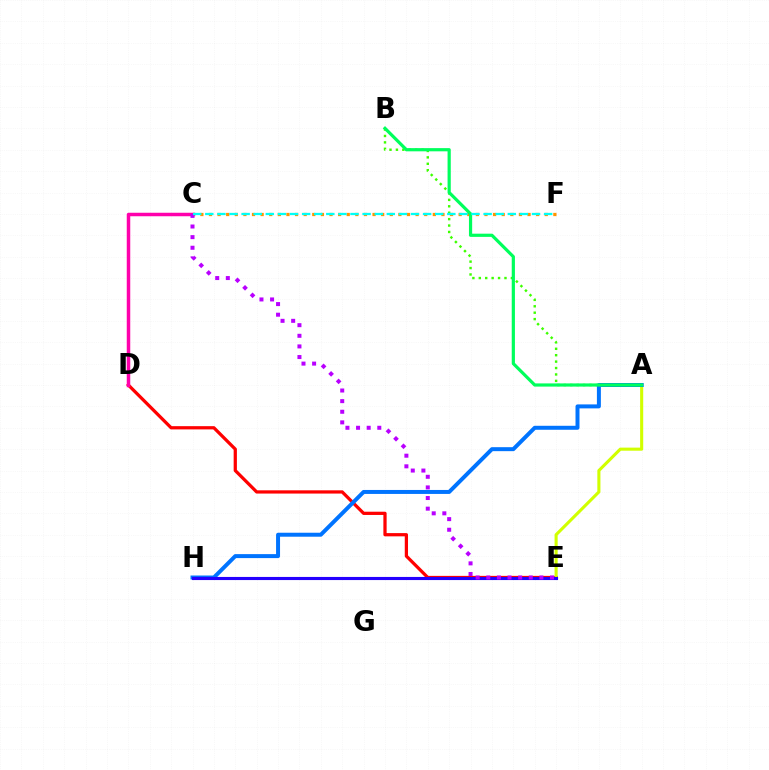{('D', 'E'): [{'color': '#ff0000', 'line_style': 'solid', 'thickness': 2.34}], ('A', 'B'): [{'color': '#3dff00', 'line_style': 'dotted', 'thickness': 1.74}, {'color': '#00ff5c', 'line_style': 'solid', 'thickness': 2.3}], ('A', 'E'): [{'color': '#d1ff00', 'line_style': 'solid', 'thickness': 2.23}], ('A', 'H'): [{'color': '#0074ff', 'line_style': 'solid', 'thickness': 2.86}], ('E', 'H'): [{'color': '#2500ff', 'line_style': 'solid', 'thickness': 2.25}], ('C', 'D'): [{'color': '#ff00ac', 'line_style': 'solid', 'thickness': 2.52}], ('C', 'F'): [{'color': '#ff9400', 'line_style': 'dotted', 'thickness': 2.34}, {'color': '#00fff6', 'line_style': 'dashed', 'thickness': 1.64}], ('C', 'E'): [{'color': '#b900ff', 'line_style': 'dotted', 'thickness': 2.89}]}